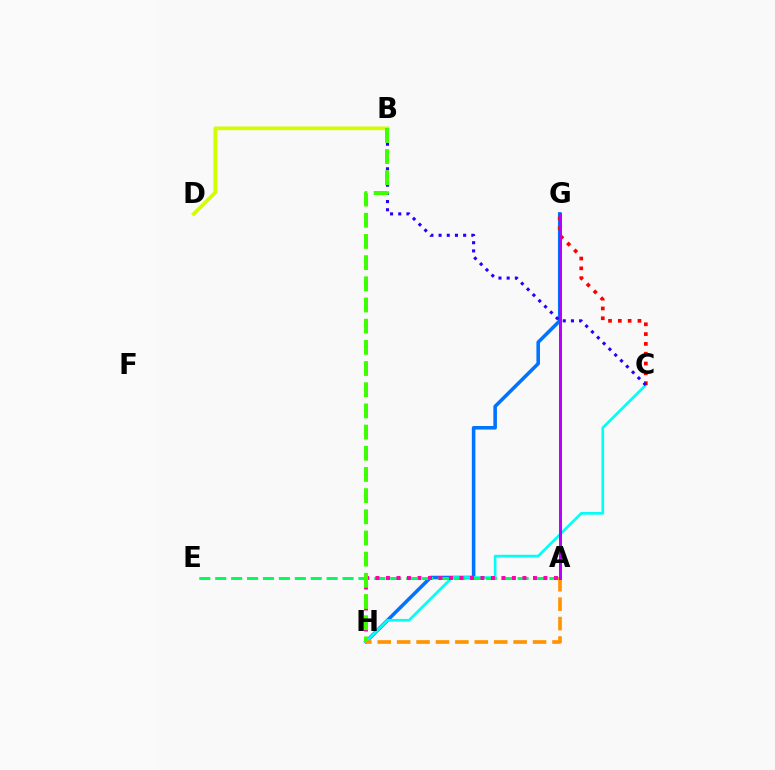{('G', 'H'): [{'color': '#0074ff', 'line_style': 'solid', 'thickness': 2.56}], ('C', 'H'): [{'color': '#00fff6', 'line_style': 'solid', 'thickness': 1.93}], ('C', 'G'): [{'color': '#ff0000', 'line_style': 'dotted', 'thickness': 2.67}], ('A', 'E'): [{'color': '#00ff5c', 'line_style': 'dashed', 'thickness': 2.16}], ('A', 'H'): [{'color': '#ff00ac', 'line_style': 'dotted', 'thickness': 2.85}, {'color': '#ff9400', 'line_style': 'dashed', 'thickness': 2.64}], ('B', 'D'): [{'color': '#d1ff00', 'line_style': 'solid', 'thickness': 2.68}], ('B', 'C'): [{'color': '#2500ff', 'line_style': 'dotted', 'thickness': 2.23}], ('B', 'H'): [{'color': '#3dff00', 'line_style': 'dashed', 'thickness': 2.88}], ('A', 'G'): [{'color': '#b900ff', 'line_style': 'solid', 'thickness': 2.15}]}